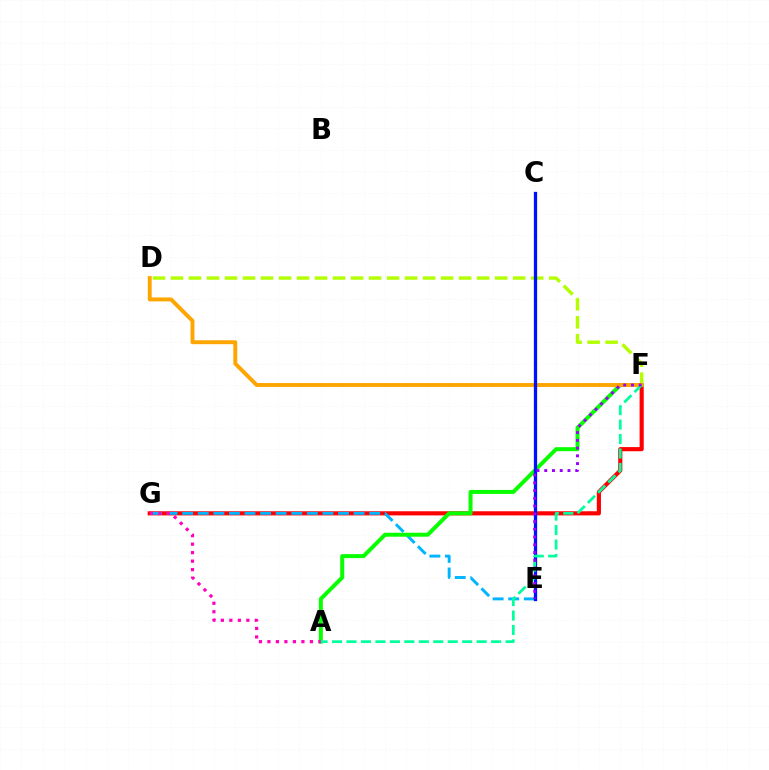{('F', 'G'): [{'color': '#ff0000', 'line_style': 'solid', 'thickness': 2.98}], ('E', 'G'): [{'color': '#00b5ff', 'line_style': 'dashed', 'thickness': 2.12}], ('A', 'F'): [{'color': '#08ff00', 'line_style': 'solid', 'thickness': 2.86}, {'color': '#00ff9d', 'line_style': 'dashed', 'thickness': 1.96}], ('D', 'F'): [{'color': '#b3ff00', 'line_style': 'dashed', 'thickness': 2.45}, {'color': '#ffa500', 'line_style': 'solid', 'thickness': 2.82}], ('A', 'G'): [{'color': '#ff00bd', 'line_style': 'dotted', 'thickness': 2.31}], ('C', 'E'): [{'color': '#0010ff', 'line_style': 'solid', 'thickness': 2.36}], ('E', 'F'): [{'color': '#9b00ff', 'line_style': 'dotted', 'thickness': 2.11}]}